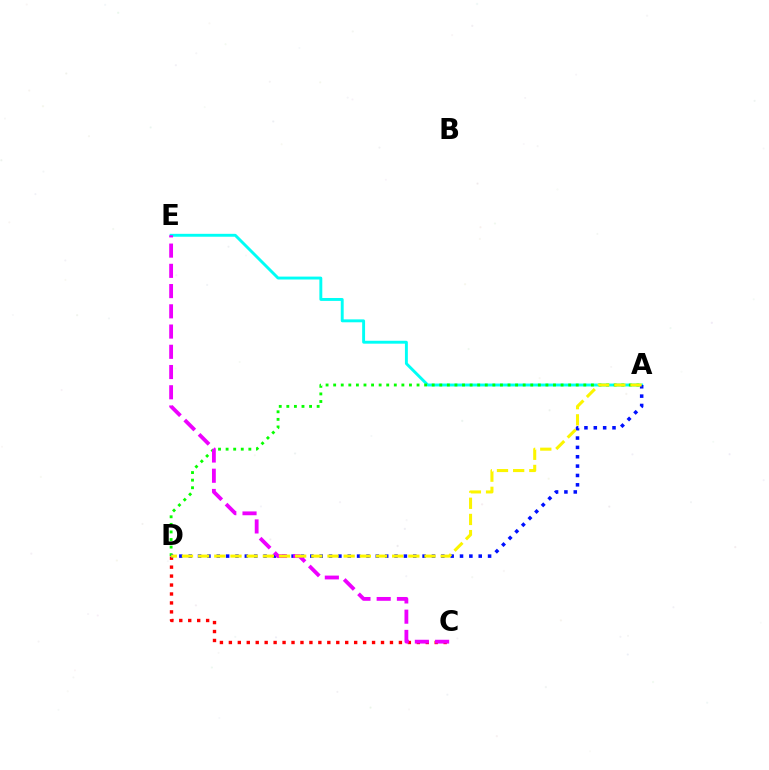{('A', 'E'): [{'color': '#00fff6', 'line_style': 'solid', 'thickness': 2.09}], ('A', 'D'): [{'color': '#08ff00', 'line_style': 'dotted', 'thickness': 2.06}, {'color': '#0010ff', 'line_style': 'dotted', 'thickness': 2.54}, {'color': '#fcf500', 'line_style': 'dashed', 'thickness': 2.2}], ('C', 'D'): [{'color': '#ff0000', 'line_style': 'dotted', 'thickness': 2.43}], ('C', 'E'): [{'color': '#ee00ff', 'line_style': 'dashed', 'thickness': 2.75}]}